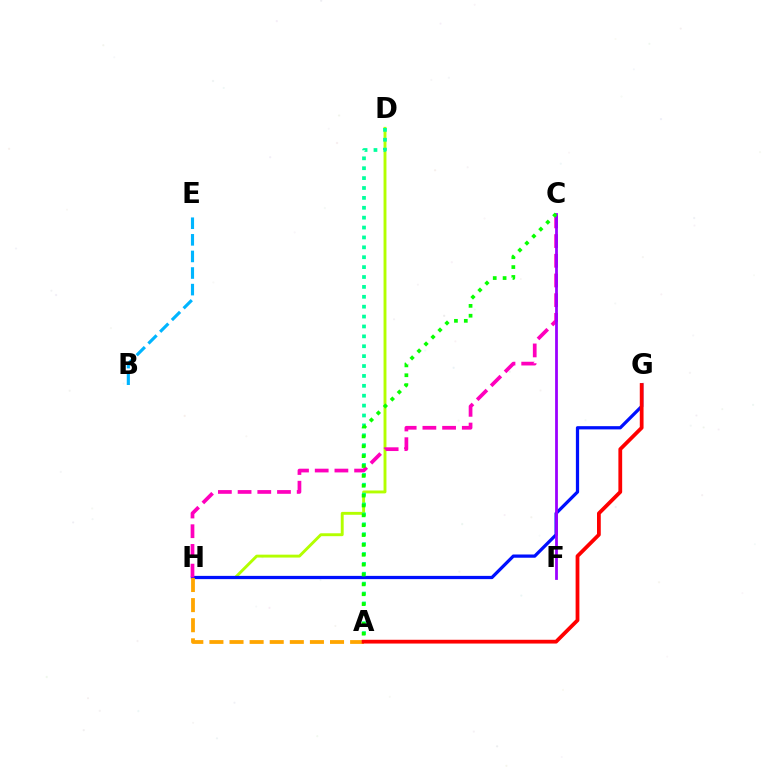{('D', 'H'): [{'color': '#b3ff00', 'line_style': 'solid', 'thickness': 2.09}], ('G', 'H'): [{'color': '#0010ff', 'line_style': 'solid', 'thickness': 2.34}], ('A', 'D'): [{'color': '#00ff9d', 'line_style': 'dotted', 'thickness': 2.69}], ('A', 'H'): [{'color': '#ffa500', 'line_style': 'dashed', 'thickness': 2.73}], ('A', 'G'): [{'color': '#ff0000', 'line_style': 'solid', 'thickness': 2.71}], ('C', 'H'): [{'color': '#ff00bd', 'line_style': 'dashed', 'thickness': 2.68}], ('C', 'F'): [{'color': '#9b00ff', 'line_style': 'solid', 'thickness': 2.0}], ('A', 'C'): [{'color': '#08ff00', 'line_style': 'dotted', 'thickness': 2.68}], ('B', 'E'): [{'color': '#00b5ff', 'line_style': 'dashed', 'thickness': 2.25}]}